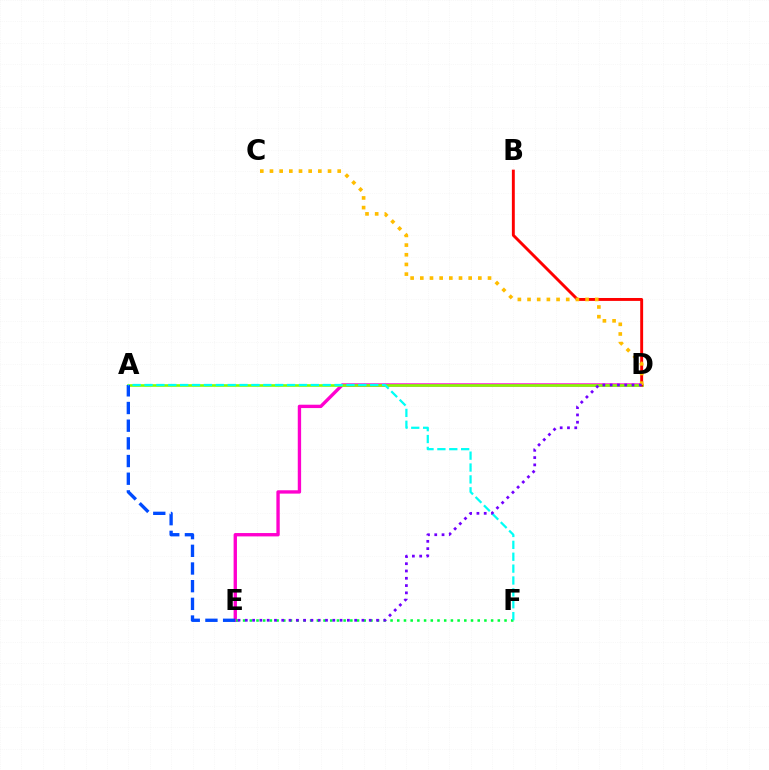{('D', 'E'): [{'color': '#ff00cf', 'line_style': 'solid', 'thickness': 2.42}, {'color': '#7200ff', 'line_style': 'dotted', 'thickness': 1.98}], ('A', 'D'): [{'color': '#84ff00', 'line_style': 'solid', 'thickness': 1.9}], ('B', 'D'): [{'color': '#ff0000', 'line_style': 'solid', 'thickness': 2.1}], ('C', 'D'): [{'color': '#ffbd00', 'line_style': 'dotted', 'thickness': 2.63}], ('A', 'E'): [{'color': '#004bff', 'line_style': 'dashed', 'thickness': 2.4}], ('E', 'F'): [{'color': '#00ff39', 'line_style': 'dotted', 'thickness': 1.82}], ('A', 'F'): [{'color': '#00fff6', 'line_style': 'dashed', 'thickness': 1.61}]}